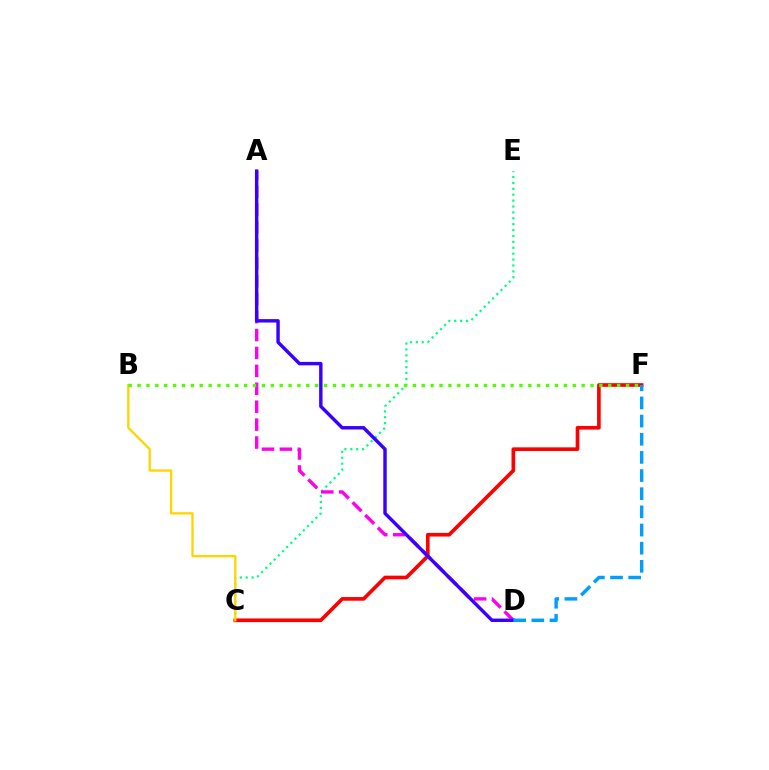{('C', 'E'): [{'color': '#00ff86', 'line_style': 'dotted', 'thickness': 1.6}], ('C', 'F'): [{'color': '#ff0000', 'line_style': 'solid', 'thickness': 2.63}], ('A', 'D'): [{'color': '#ff00ed', 'line_style': 'dashed', 'thickness': 2.43}, {'color': '#3700ff', 'line_style': 'solid', 'thickness': 2.46}], ('B', 'C'): [{'color': '#ffd500', 'line_style': 'solid', 'thickness': 1.67}], ('D', 'F'): [{'color': '#009eff', 'line_style': 'dashed', 'thickness': 2.47}], ('B', 'F'): [{'color': '#4fff00', 'line_style': 'dotted', 'thickness': 2.41}]}